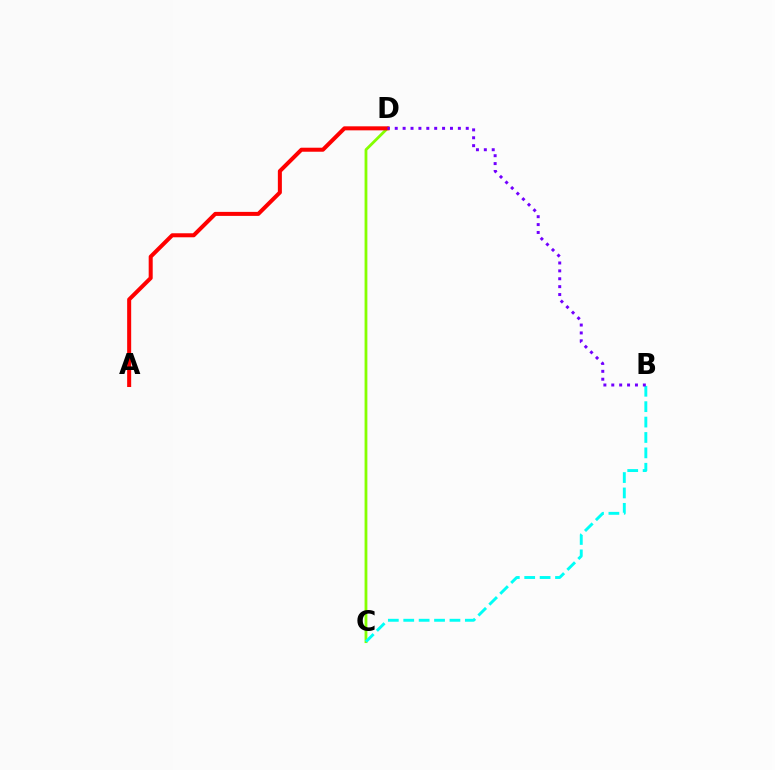{('C', 'D'): [{'color': '#84ff00', 'line_style': 'solid', 'thickness': 2.01}], ('B', 'C'): [{'color': '#00fff6', 'line_style': 'dashed', 'thickness': 2.09}], ('A', 'D'): [{'color': '#ff0000', 'line_style': 'solid', 'thickness': 2.89}], ('B', 'D'): [{'color': '#7200ff', 'line_style': 'dotted', 'thickness': 2.14}]}